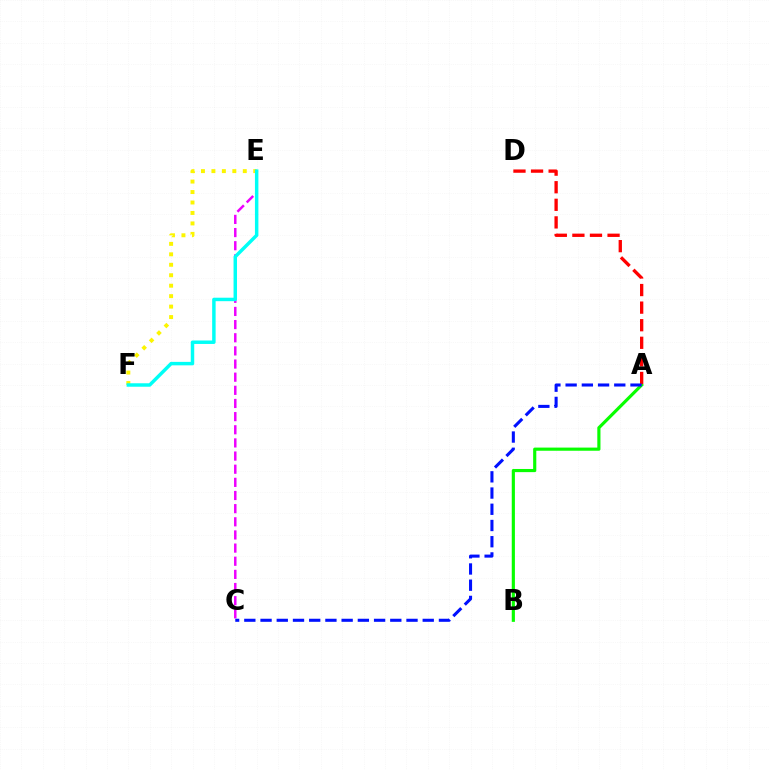{('C', 'E'): [{'color': '#ee00ff', 'line_style': 'dashed', 'thickness': 1.79}], ('A', 'B'): [{'color': '#08ff00', 'line_style': 'solid', 'thickness': 2.27}], ('E', 'F'): [{'color': '#fcf500', 'line_style': 'dotted', 'thickness': 2.84}, {'color': '#00fff6', 'line_style': 'solid', 'thickness': 2.49}], ('A', 'D'): [{'color': '#ff0000', 'line_style': 'dashed', 'thickness': 2.39}], ('A', 'C'): [{'color': '#0010ff', 'line_style': 'dashed', 'thickness': 2.2}]}